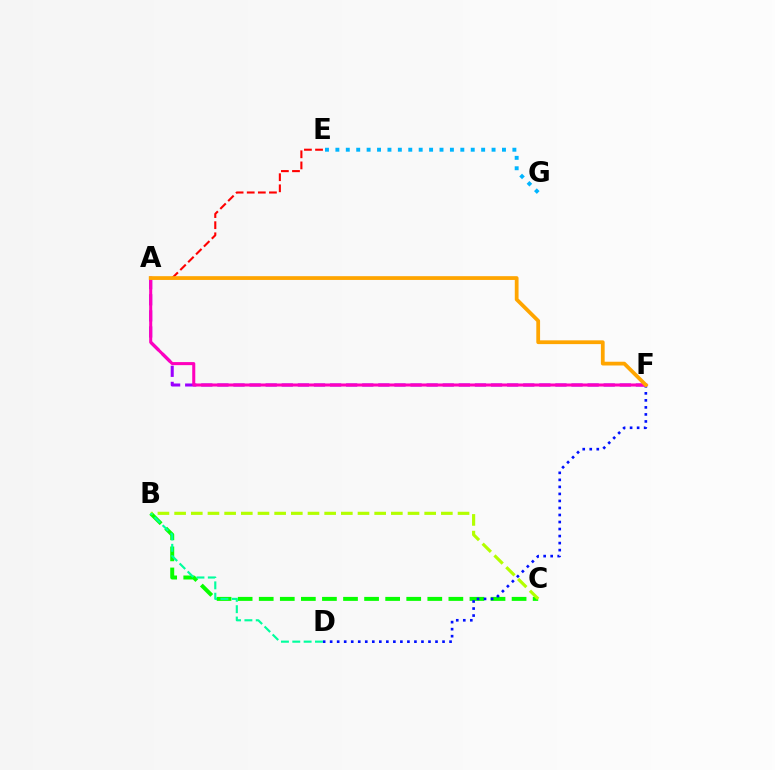{('B', 'C'): [{'color': '#08ff00', 'line_style': 'dashed', 'thickness': 2.86}, {'color': '#b3ff00', 'line_style': 'dashed', 'thickness': 2.26}], ('E', 'G'): [{'color': '#00b5ff', 'line_style': 'dotted', 'thickness': 2.83}], ('D', 'F'): [{'color': '#0010ff', 'line_style': 'dotted', 'thickness': 1.91}], ('A', 'F'): [{'color': '#9b00ff', 'line_style': 'dashed', 'thickness': 2.19}, {'color': '#ff00bd', 'line_style': 'solid', 'thickness': 2.19}, {'color': '#ffa500', 'line_style': 'solid', 'thickness': 2.71}], ('A', 'E'): [{'color': '#ff0000', 'line_style': 'dashed', 'thickness': 1.51}], ('B', 'D'): [{'color': '#00ff9d', 'line_style': 'dashed', 'thickness': 1.54}]}